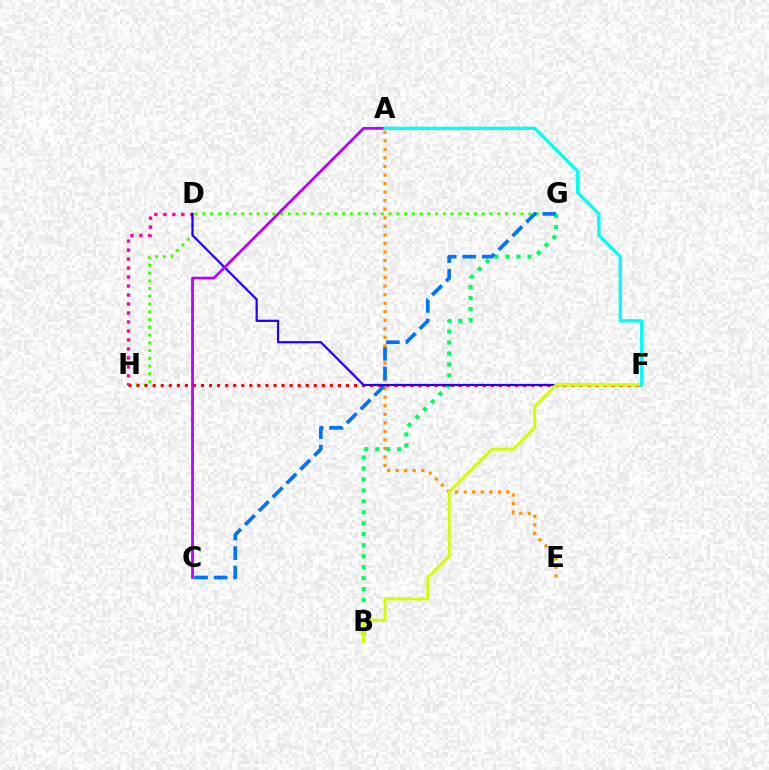{('G', 'H'): [{'color': '#3dff00', 'line_style': 'dotted', 'thickness': 2.11}], ('F', 'H'): [{'color': '#ff0000', 'line_style': 'dotted', 'thickness': 2.19}], ('B', 'G'): [{'color': '#00ff5c', 'line_style': 'dotted', 'thickness': 2.98}], ('A', 'E'): [{'color': '#ff9400', 'line_style': 'dotted', 'thickness': 2.32}], ('D', 'H'): [{'color': '#ff00ac', 'line_style': 'dotted', 'thickness': 2.44}], ('C', 'G'): [{'color': '#0074ff', 'line_style': 'dashed', 'thickness': 2.66}], ('D', 'F'): [{'color': '#2500ff', 'line_style': 'solid', 'thickness': 1.6}], ('B', 'F'): [{'color': '#d1ff00', 'line_style': 'solid', 'thickness': 2.12}], ('A', 'C'): [{'color': '#b900ff', 'line_style': 'solid', 'thickness': 1.98}], ('A', 'F'): [{'color': '#00fff6', 'line_style': 'solid', 'thickness': 2.36}]}